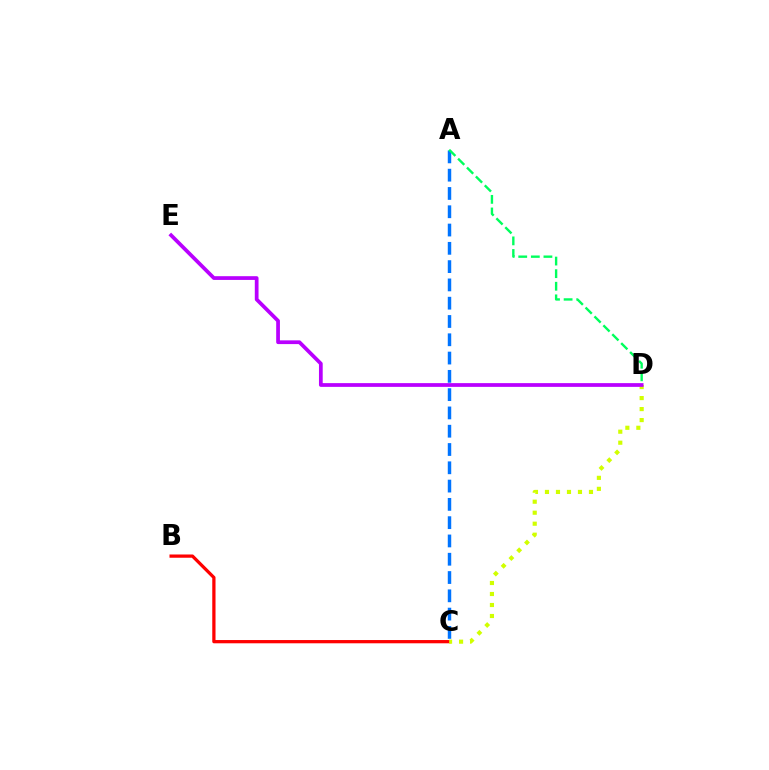{('A', 'C'): [{'color': '#0074ff', 'line_style': 'dashed', 'thickness': 2.48}], ('B', 'C'): [{'color': '#ff0000', 'line_style': 'solid', 'thickness': 2.34}], ('C', 'D'): [{'color': '#d1ff00', 'line_style': 'dotted', 'thickness': 2.99}], ('A', 'D'): [{'color': '#00ff5c', 'line_style': 'dashed', 'thickness': 1.71}], ('D', 'E'): [{'color': '#b900ff', 'line_style': 'solid', 'thickness': 2.69}]}